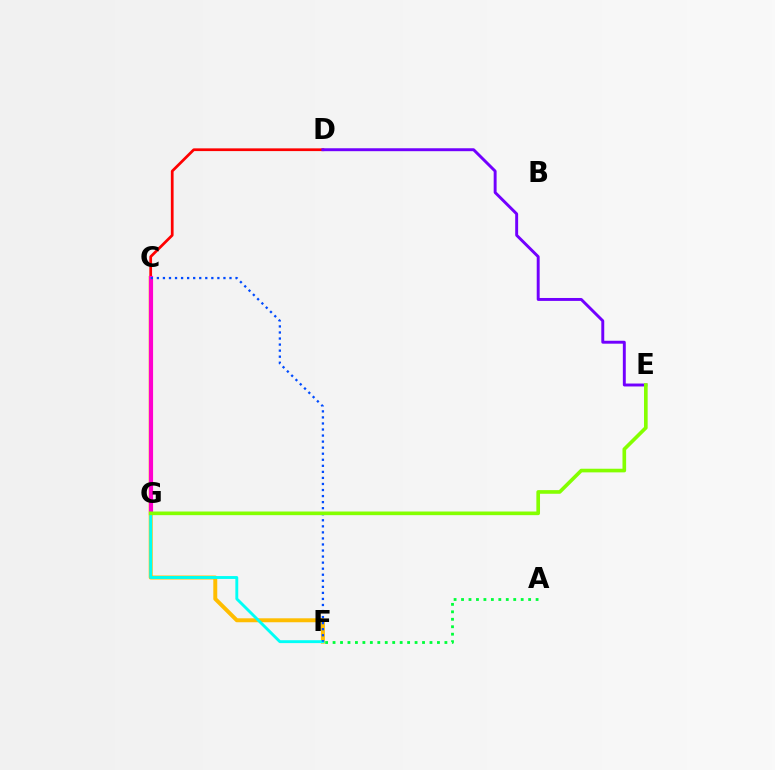{('C', 'F'): [{'color': '#ffbd00', 'line_style': 'solid', 'thickness': 2.85}, {'color': '#004bff', 'line_style': 'dotted', 'thickness': 1.64}], ('C', 'D'): [{'color': '#ff0000', 'line_style': 'solid', 'thickness': 1.97}], ('C', 'G'): [{'color': '#ff00cf', 'line_style': 'solid', 'thickness': 2.99}], ('D', 'E'): [{'color': '#7200ff', 'line_style': 'solid', 'thickness': 2.11}], ('F', 'G'): [{'color': '#00fff6', 'line_style': 'solid', 'thickness': 2.08}], ('A', 'F'): [{'color': '#00ff39', 'line_style': 'dotted', 'thickness': 2.03}], ('E', 'G'): [{'color': '#84ff00', 'line_style': 'solid', 'thickness': 2.62}]}